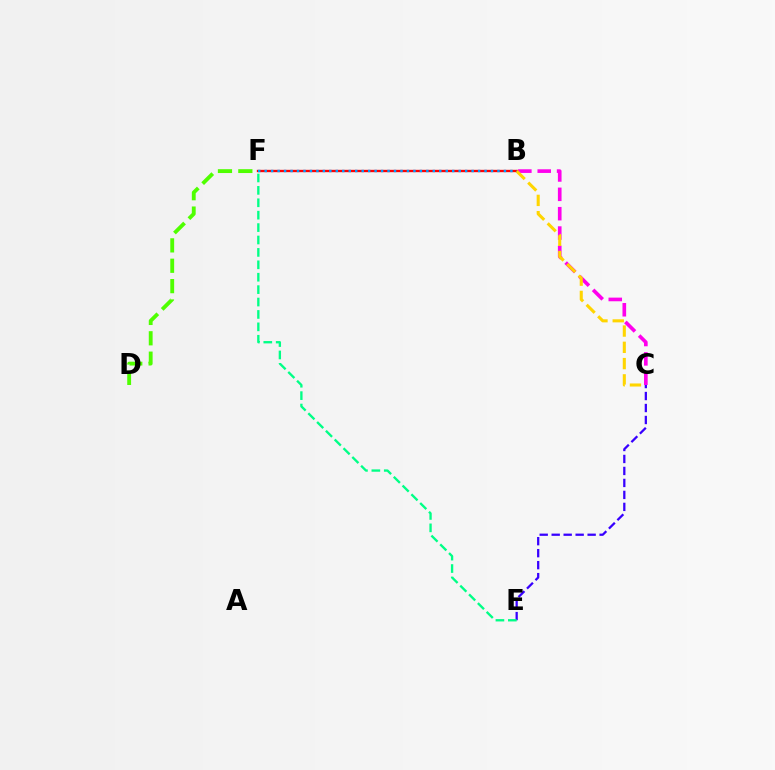{('D', 'F'): [{'color': '#4fff00', 'line_style': 'dashed', 'thickness': 2.77}], ('C', 'E'): [{'color': '#3700ff', 'line_style': 'dashed', 'thickness': 1.63}], ('B', 'C'): [{'color': '#ff00ed', 'line_style': 'dashed', 'thickness': 2.63}, {'color': '#ffd500', 'line_style': 'dashed', 'thickness': 2.21}], ('B', 'F'): [{'color': '#ff0000', 'line_style': 'solid', 'thickness': 1.69}, {'color': '#009eff', 'line_style': 'dotted', 'thickness': 1.76}], ('E', 'F'): [{'color': '#00ff86', 'line_style': 'dashed', 'thickness': 1.69}]}